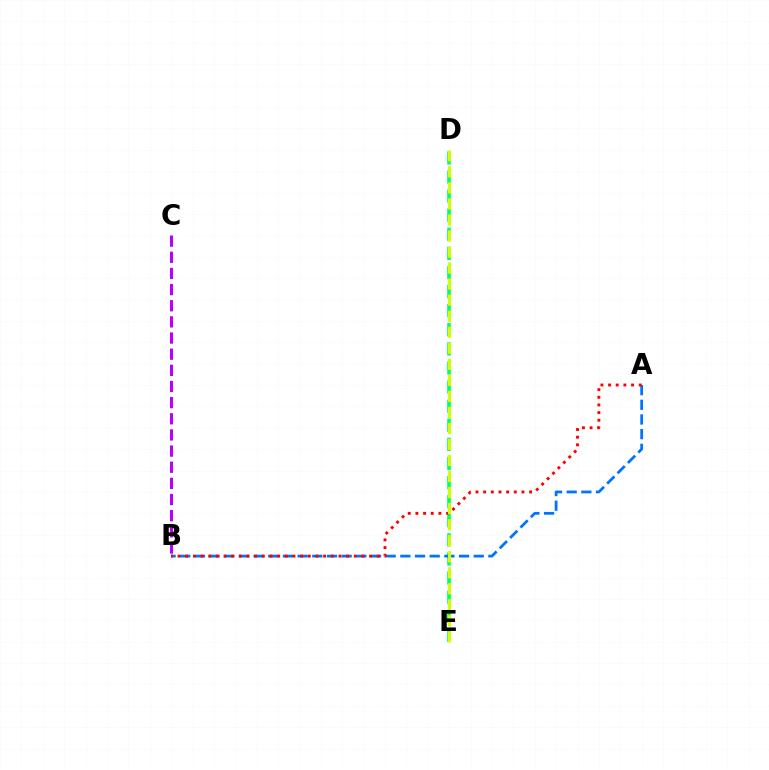{('D', 'E'): [{'color': '#00ff5c', 'line_style': 'dashed', 'thickness': 2.59}, {'color': '#d1ff00', 'line_style': 'dashed', 'thickness': 2.18}], ('A', 'B'): [{'color': '#0074ff', 'line_style': 'dashed', 'thickness': 1.99}, {'color': '#ff0000', 'line_style': 'dotted', 'thickness': 2.08}], ('B', 'C'): [{'color': '#b900ff', 'line_style': 'dashed', 'thickness': 2.19}]}